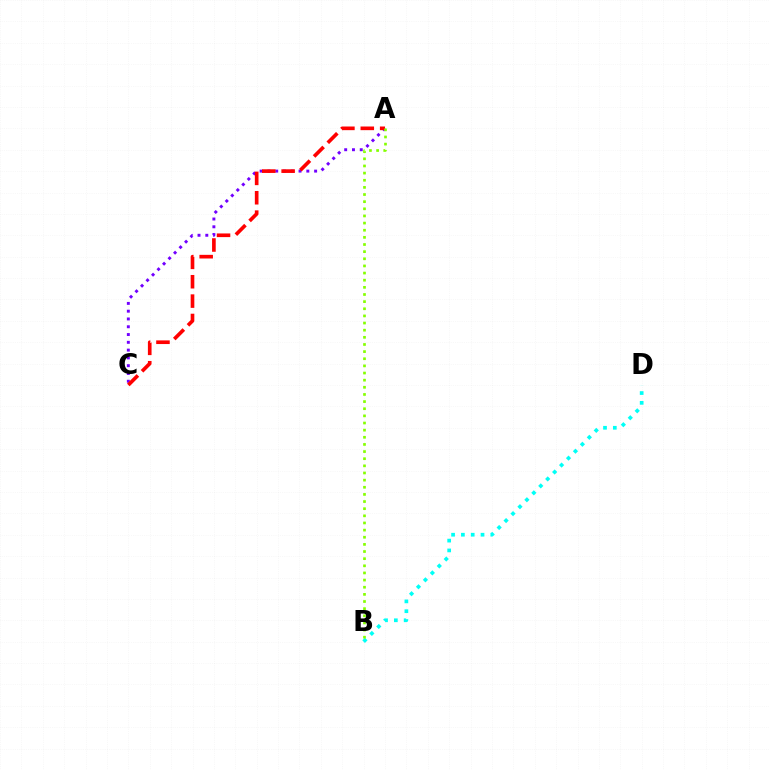{('B', 'D'): [{'color': '#00fff6', 'line_style': 'dotted', 'thickness': 2.67}], ('A', 'C'): [{'color': '#7200ff', 'line_style': 'dotted', 'thickness': 2.12}, {'color': '#ff0000', 'line_style': 'dashed', 'thickness': 2.63}], ('A', 'B'): [{'color': '#84ff00', 'line_style': 'dotted', 'thickness': 1.94}]}